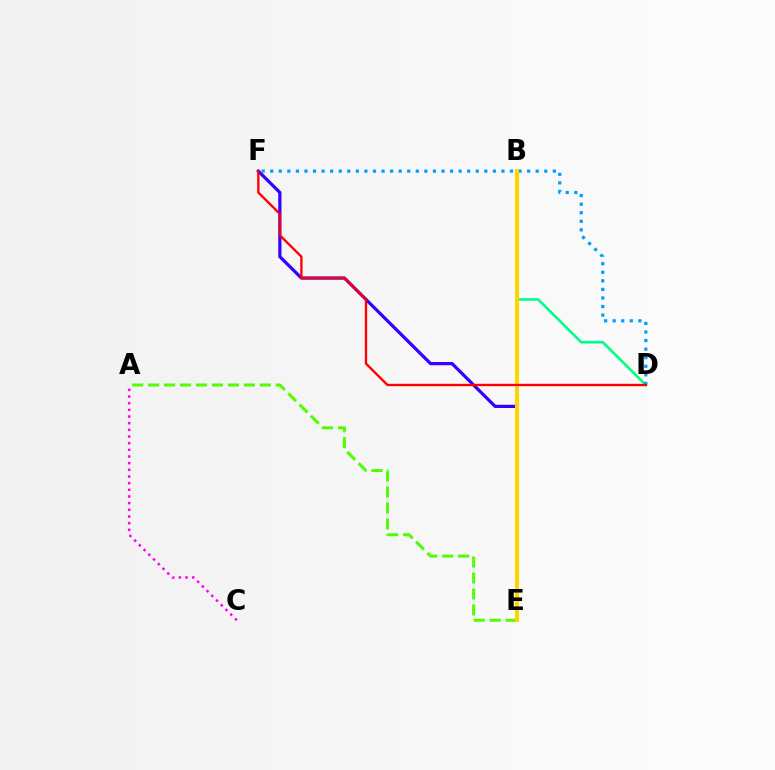{('A', 'C'): [{'color': '#ff00ed', 'line_style': 'dotted', 'thickness': 1.81}], ('E', 'F'): [{'color': '#3700ff', 'line_style': 'solid', 'thickness': 2.33}], ('B', 'D'): [{'color': '#00ff86', 'line_style': 'solid', 'thickness': 1.9}], ('D', 'F'): [{'color': '#009eff', 'line_style': 'dotted', 'thickness': 2.33}, {'color': '#ff0000', 'line_style': 'solid', 'thickness': 1.69}], ('A', 'E'): [{'color': '#4fff00', 'line_style': 'dashed', 'thickness': 2.17}], ('B', 'E'): [{'color': '#ffd500', 'line_style': 'solid', 'thickness': 2.91}]}